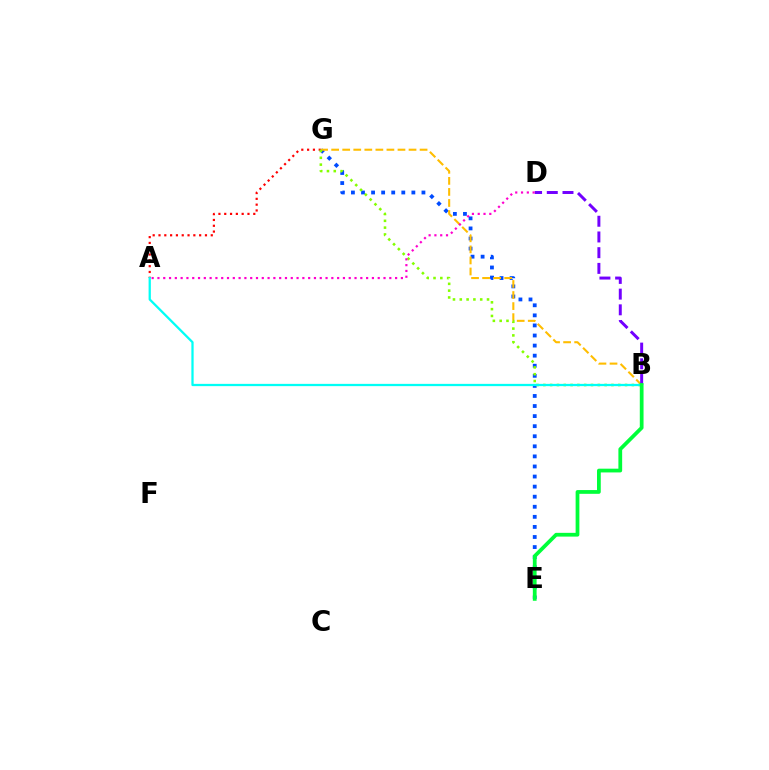{('E', 'G'): [{'color': '#004bff', 'line_style': 'dotted', 'thickness': 2.74}], ('A', 'G'): [{'color': '#ff0000', 'line_style': 'dotted', 'thickness': 1.58}], ('B', 'G'): [{'color': '#ffbd00', 'line_style': 'dashed', 'thickness': 1.5}, {'color': '#84ff00', 'line_style': 'dotted', 'thickness': 1.85}], ('B', 'D'): [{'color': '#7200ff', 'line_style': 'dashed', 'thickness': 2.13}], ('A', 'B'): [{'color': '#00fff6', 'line_style': 'solid', 'thickness': 1.63}], ('A', 'D'): [{'color': '#ff00cf', 'line_style': 'dotted', 'thickness': 1.57}], ('B', 'E'): [{'color': '#00ff39', 'line_style': 'solid', 'thickness': 2.7}]}